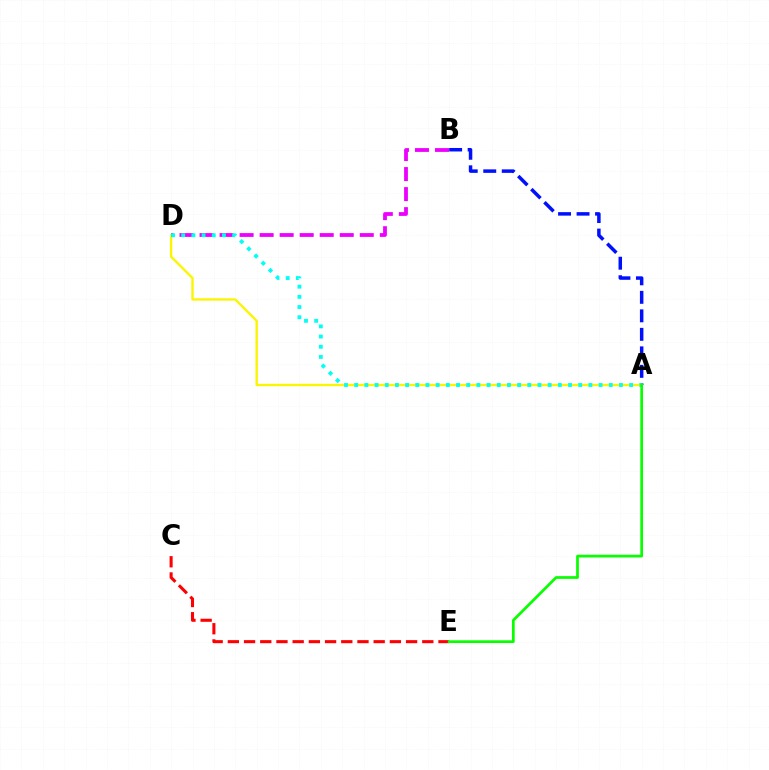{('A', 'B'): [{'color': '#0010ff', 'line_style': 'dashed', 'thickness': 2.51}], ('A', 'D'): [{'color': '#fcf500', 'line_style': 'solid', 'thickness': 1.69}, {'color': '#00fff6', 'line_style': 'dotted', 'thickness': 2.77}], ('C', 'E'): [{'color': '#ff0000', 'line_style': 'dashed', 'thickness': 2.2}], ('B', 'D'): [{'color': '#ee00ff', 'line_style': 'dashed', 'thickness': 2.72}], ('A', 'E'): [{'color': '#08ff00', 'line_style': 'solid', 'thickness': 1.97}]}